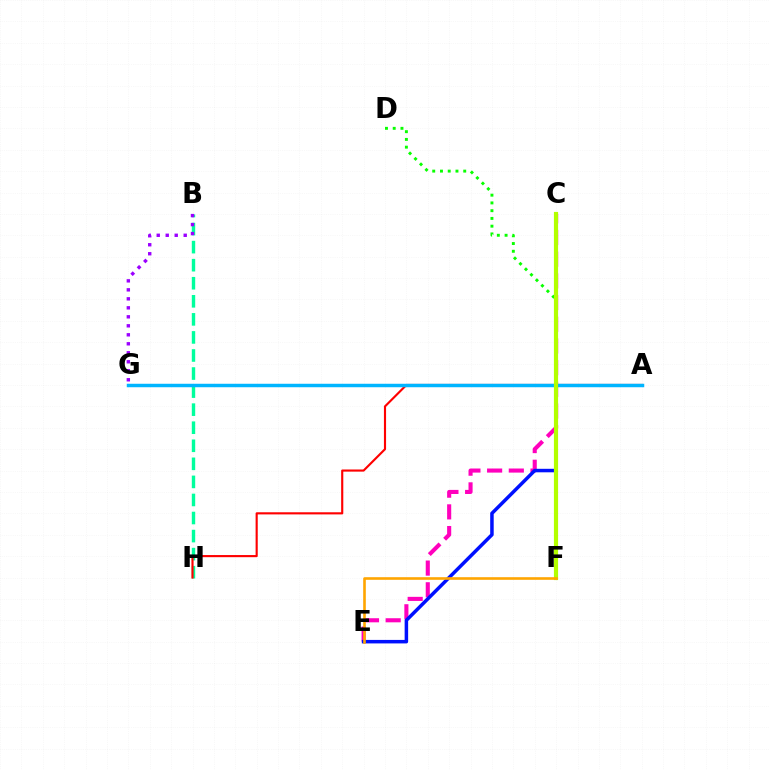{('C', 'E'): [{'color': '#ff00bd', 'line_style': 'dashed', 'thickness': 2.95}, {'color': '#0010ff', 'line_style': 'solid', 'thickness': 2.52}], ('B', 'H'): [{'color': '#00ff9d', 'line_style': 'dashed', 'thickness': 2.45}], ('A', 'H'): [{'color': '#ff0000', 'line_style': 'solid', 'thickness': 1.54}], ('D', 'F'): [{'color': '#08ff00', 'line_style': 'dotted', 'thickness': 2.11}], ('A', 'G'): [{'color': '#00b5ff', 'line_style': 'solid', 'thickness': 2.5}], ('C', 'F'): [{'color': '#b3ff00', 'line_style': 'solid', 'thickness': 3.0}], ('B', 'G'): [{'color': '#9b00ff', 'line_style': 'dotted', 'thickness': 2.44}], ('E', 'F'): [{'color': '#ffa500', 'line_style': 'solid', 'thickness': 1.89}]}